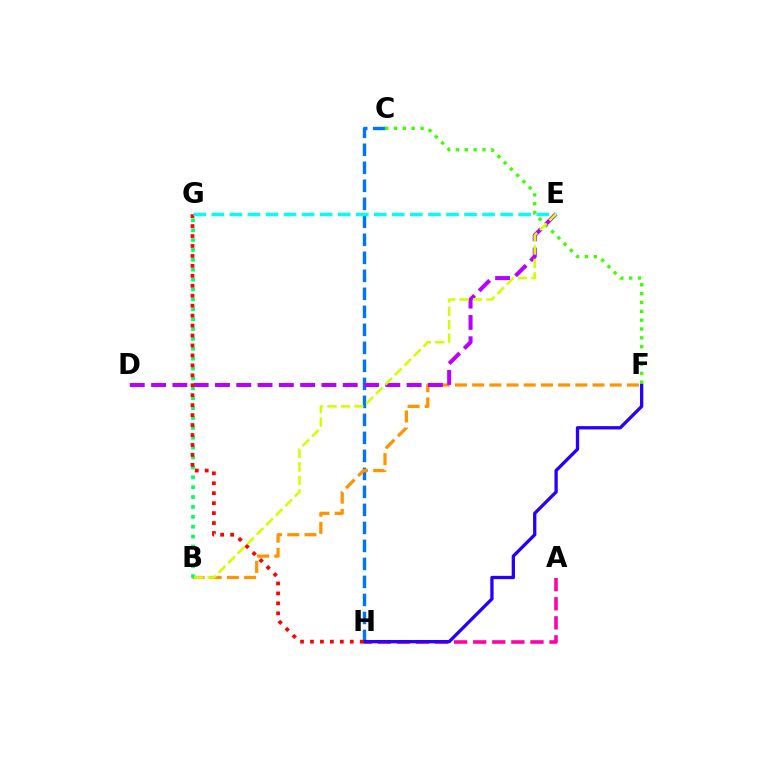{('C', 'H'): [{'color': '#0074ff', 'line_style': 'dashed', 'thickness': 2.45}], ('A', 'H'): [{'color': '#ff00ac', 'line_style': 'dashed', 'thickness': 2.59}], ('F', 'H'): [{'color': '#2500ff', 'line_style': 'solid', 'thickness': 2.38}], ('C', 'F'): [{'color': '#3dff00', 'line_style': 'dotted', 'thickness': 2.4}], ('B', 'F'): [{'color': '#ff9400', 'line_style': 'dashed', 'thickness': 2.34}], ('D', 'E'): [{'color': '#b900ff', 'line_style': 'dashed', 'thickness': 2.89}], ('B', 'G'): [{'color': '#00ff5c', 'line_style': 'dotted', 'thickness': 2.69}], ('G', 'H'): [{'color': '#ff0000', 'line_style': 'dotted', 'thickness': 2.7}], ('E', 'G'): [{'color': '#00fff6', 'line_style': 'dashed', 'thickness': 2.45}], ('B', 'E'): [{'color': '#d1ff00', 'line_style': 'dashed', 'thickness': 1.82}]}